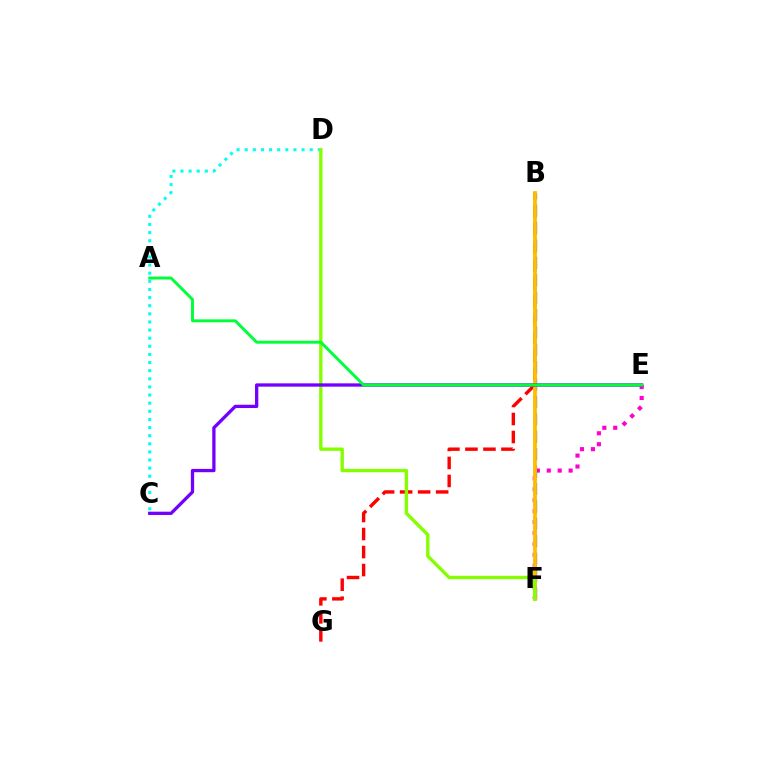{('B', 'G'): [{'color': '#ff0000', 'line_style': 'dashed', 'thickness': 2.45}], ('C', 'D'): [{'color': '#00fff6', 'line_style': 'dotted', 'thickness': 2.21}], ('E', 'F'): [{'color': '#ff00cf', 'line_style': 'dotted', 'thickness': 2.97}], ('B', 'F'): [{'color': '#004bff', 'line_style': 'dashed', 'thickness': 2.36}, {'color': '#ffbd00', 'line_style': 'solid', 'thickness': 2.74}], ('D', 'F'): [{'color': '#84ff00', 'line_style': 'solid', 'thickness': 2.41}], ('C', 'E'): [{'color': '#7200ff', 'line_style': 'solid', 'thickness': 2.37}], ('A', 'E'): [{'color': '#00ff39', 'line_style': 'solid', 'thickness': 2.11}]}